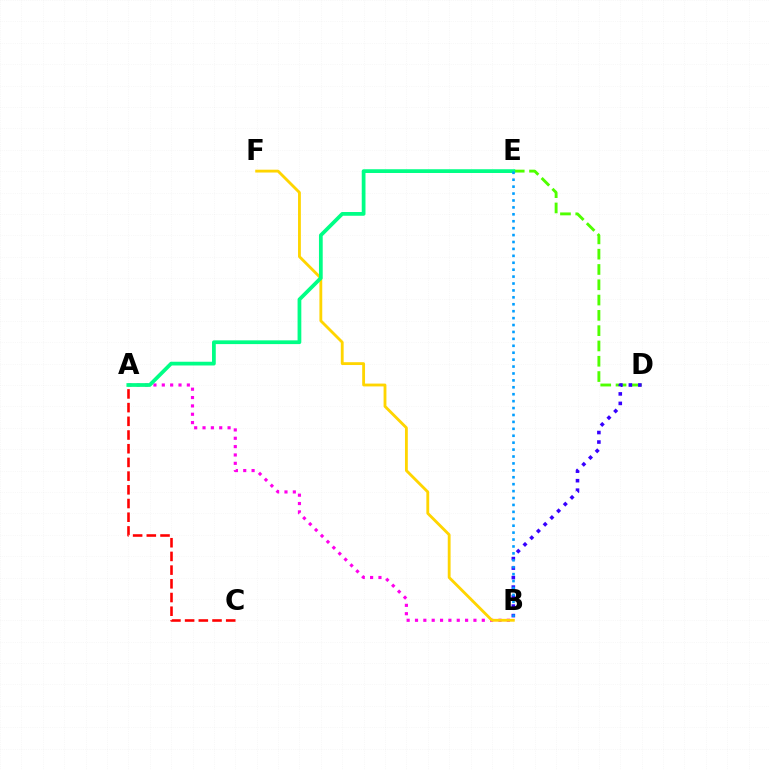{('A', 'B'): [{'color': '#ff00ed', 'line_style': 'dotted', 'thickness': 2.27}], ('D', 'E'): [{'color': '#4fff00', 'line_style': 'dashed', 'thickness': 2.08}], ('B', 'F'): [{'color': '#ffd500', 'line_style': 'solid', 'thickness': 2.04}], ('A', 'E'): [{'color': '#00ff86', 'line_style': 'solid', 'thickness': 2.7}], ('B', 'D'): [{'color': '#3700ff', 'line_style': 'dotted', 'thickness': 2.58}], ('A', 'C'): [{'color': '#ff0000', 'line_style': 'dashed', 'thickness': 1.86}], ('B', 'E'): [{'color': '#009eff', 'line_style': 'dotted', 'thickness': 1.88}]}